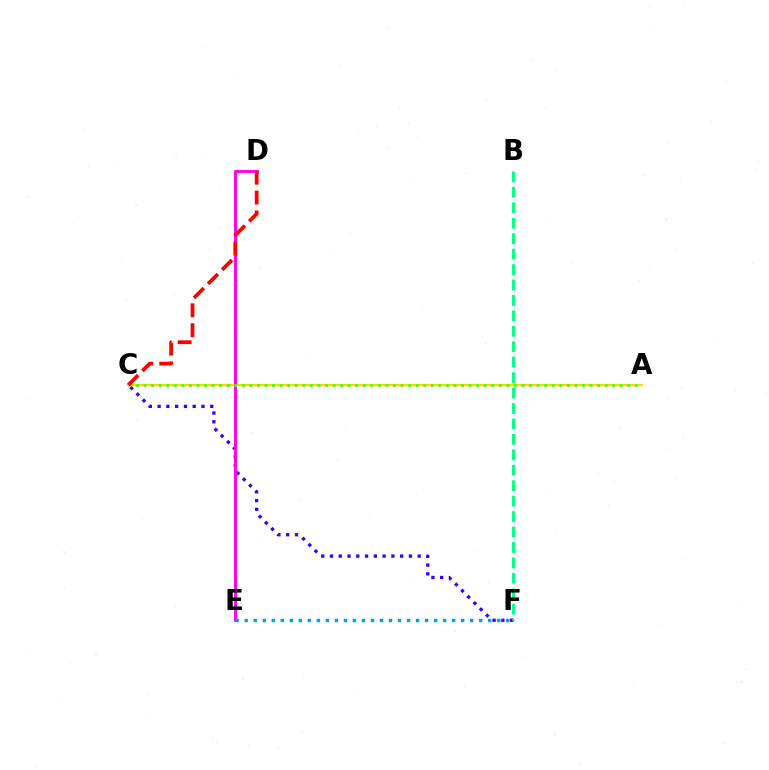{('C', 'F'): [{'color': '#3700ff', 'line_style': 'dotted', 'thickness': 2.38}], ('A', 'C'): [{'color': '#ffd500', 'line_style': 'solid', 'thickness': 1.65}, {'color': '#4fff00', 'line_style': 'dotted', 'thickness': 2.05}], ('D', 'E'): [{'color': '#ff00ed', 'line_style': 'solid', 'thickness': 2.1}], ('E', 'F'): [{'color': '#009eff', 'line_style': 'dotted', 'thickness': 2.45}], ('B', 'F'): [{'color': '#00ff86', 'line_style': 'dashed', 'thickness': 2.1}], ('C', 'D'): [{'color': '#ff0000', 'line_style': 'dashed', 'thickness': 2.7}]}